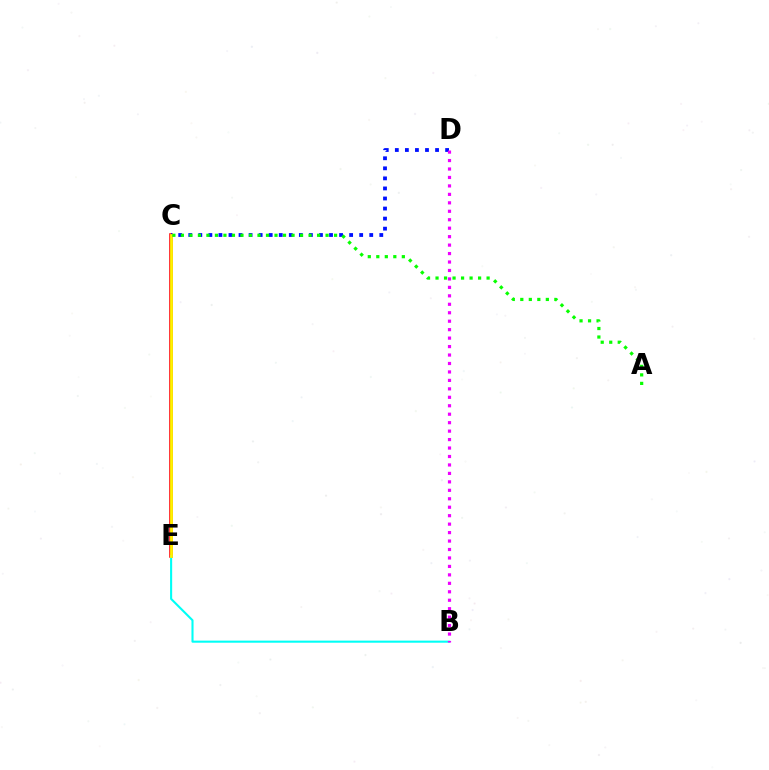{('C', 'E'): [{'color': '#ff0000', 'line_style': 'solid', 'thickness': 2.55}, {'color': '#fcf500', 'line_style': 'solid', 'thickness': 2.0}], ('C', 'D'): [{'color': '#0010ff', 'line_style': 'dotted', 'thickness': 2.73}], ('B', 'E'): [{'color': '#00fff6', 'line_style': 'solid', 'thickness': 1.51}], ('A', 'C'): [{'color': '#08ff00', 'line_style': 'dotted', 'thickness': 2.31}], ('B', 'D'): [{'color': '#ee00ff', 'line_style': 'dotted', 'thickness': 2.3}]}